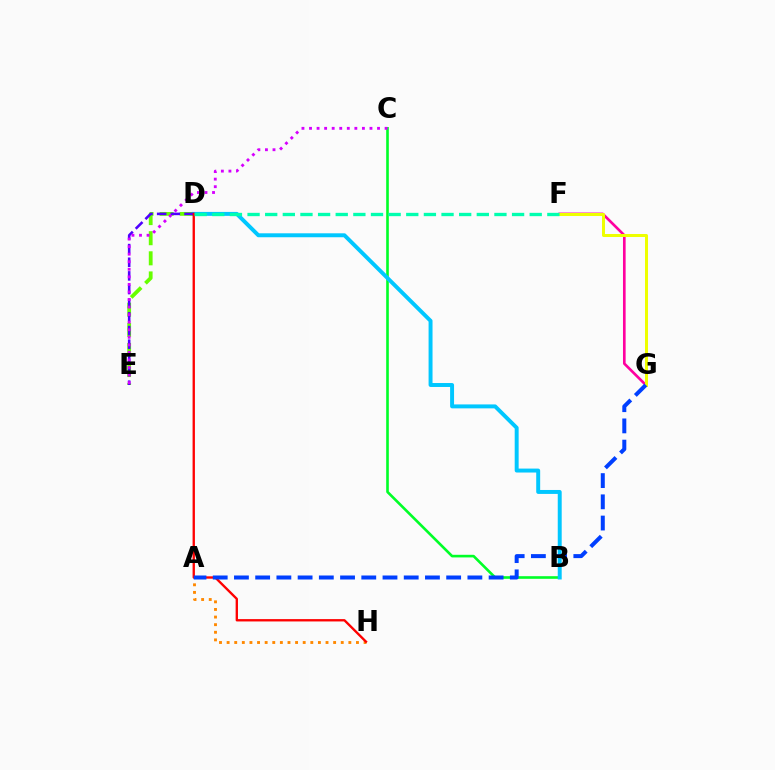{('F', 'G'): [{'color': '#ff00a0', 'line_style': 'solid', 'thickness': 1.91}, {'color': '#eeff00', 'line_style': 'solid', 'thickness': 2.17}], ('A', 'H'): [{'color': '#ff8800', 'line_style': 'dotted', 'thickness': 2.07}], ('D', 'E'): [{'color': '#66ff00', 'line_style': 'dashed', 'thickness': 2.73}, {'color': '#4f00ff', 'line_style': 'dashed', 'thickness': 1.86}], ('B', 'C'): [{'color': '#00ff27', 'line_style': 'solid', 'thickness': 1.89}], ('B', 'D'): [{'color': '#00c7ff', 'line_style': 'solid', 'thickness': 2.84}], ('C', 'E'): [{'color': '#d600ff', 'line_style': 'dotted', 'thickness': 2.05}], ('D', 'H'): [{'color': '#ff0000', 'line_style': 'solid', 'thickness': 1.69}], ('A', 'G'): [{'color': '#003fff', 'line_style': 'dashed', 'thickness': 2.88}], ('D', 'F'): [{'color': '#00ffaf', 'line_style': 'dashed', 'thickness': 2.4}]}